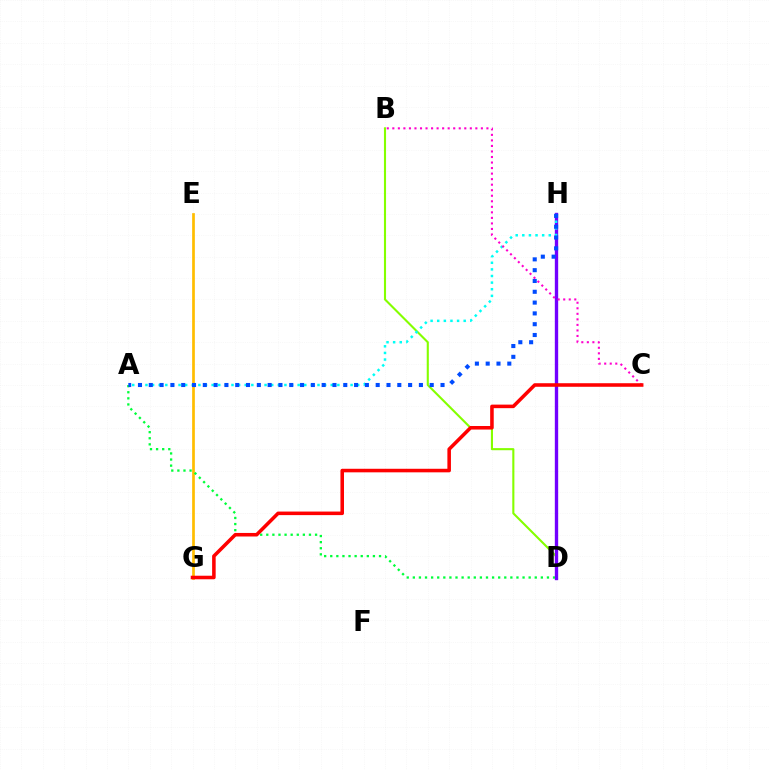{('E', 'G'): [{'color': '#ffbd00', 'line_style': 'solid', 'thickness': 1.95}], ('B', 'D'): [{'color': '#84ff00', 'line_style': 'solid', 'thickness': 1.52}], ('A', 'D'): [{'color': '#00ff39', 'line_style': 'dotted', 'thickness': 1.66}], ('D', 'H'): [{'color': '#7200ff', 'line_style': 'solid', 'thickness': 2.41}], ('A', 'H'): [{'color': '#00fff6', 'line_style': 'dotted', 'thickness': 1.8}, {'color': '#004bff', 'line_style': 'dotted', 'thickness': 2.94}], ('B', 'C'): [{'color': '#ff00cf', 'line_style': 'dotted', 'thickness': 1.5}], ('C', 'G'): [{'color': '#ff0000', 'line_style': 'solid', 'thickness': 2.56}]}